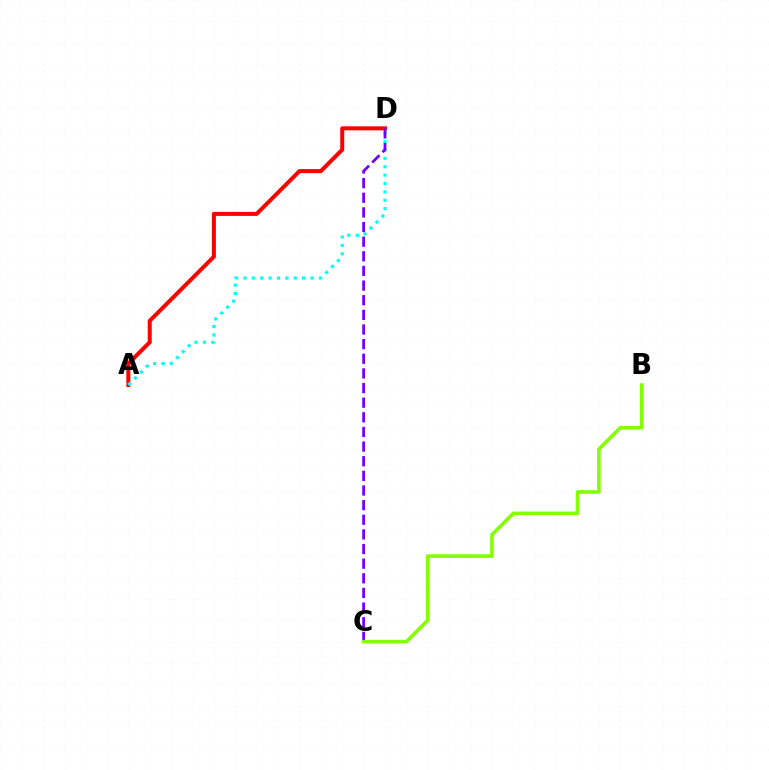{('A', 'D'): [{'color': '#ff0000', 'line_style': 'solid', 'thickness': 2.89}, {'color': '#00fff6', 'line_style': 'dotted', 'thickness': 2.28}], ('C', 'D'): [{'color': '#7200ff', 'line_style': 'dashed', 'thickness': 1.99}], ('B', 'C'): [{'color': '#84ff00', 'line_style': 'solid', 'thickness': 2.58}]}